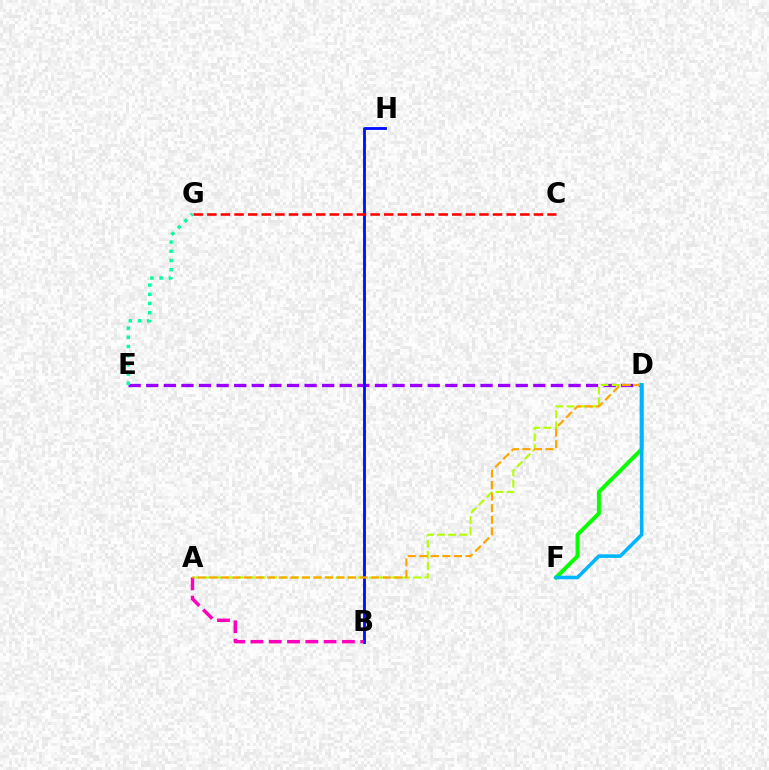{('D', 'E'): [{'color': '#9b00ff', 'line_style': 'dashed', 'thickness': 2.39}], ('A', 'D'): [{'color': '#b3ff00', 'line_style': 'dashed', 'thickness': 1.51}, {'color': '#ffa500', 'line_style': 'dashed', 'thickness': 1.57}], ('A', 'B'): [{'color': '#ff00bd', 'line_style': 'dashed', 'thickness': 2.48}], ('B', 'H'): [{'color': '#0010ff', 'line_style': 'solid', 'thickness': 2.05}], ('D', 'F'): [{'color': '#08ff00', 'line_style': 'solid', 'thickness': 2.84}, {'color': '#00b5ff', 'line_style': 'solid', 'thickness': 2.57}], ('C', 'G'): [{'color': '#ff0000', 'line_style': 'dashed', 'thickness': 1.85}], ('E', 'G'): [{'color': '#00ff9d', 'line_style': 'dotted', 'thickness': 2.5}]}